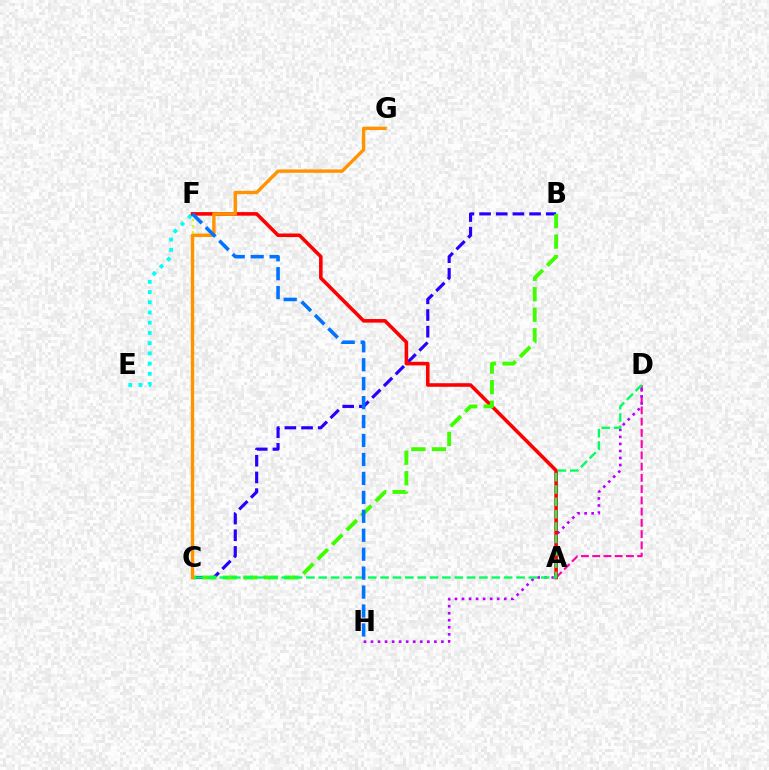{('B', 'C'): [{'color': '#2500ff', 'line_style': 'dashed', 'thickness': 2.26}, {'color': '#3dff00', 'line_style': 'dashed', 'thickness': 2.79}], ('E', 'F'): [{'color': '#00fff6', 'line_style': 'dotted', 'thickness': 2.78}], ('A', 'D'): [{'color': '#ff00ac', 'line_style': 'dashed', 'thickness': 1.53}], ('C', 'F'): [{'color': '#d1ff00', 'line_style': 'dotted', 'thickness': 1.64}], ('D', 'H'): [{'color': '#b900ff', 'line_style': 'dotted', 'thickness': 1.91}], ('A', 'F'): [{'color': '#ff0000', 'line_style': 'solid', 'thickness': 2.57}], ('C', 'G'): [{'color': '#ff9400', 'line_style': 'solid', 'thickness': 2.43}], ('C', 'D'): [{'color': '#00ff5c', 'line_style': 'dashed', 'thickness': 1.68}], ('F', 'H'): [{'color': '#0074ff', 'line_style': 'dashed', 'thickness': 2.57}]}